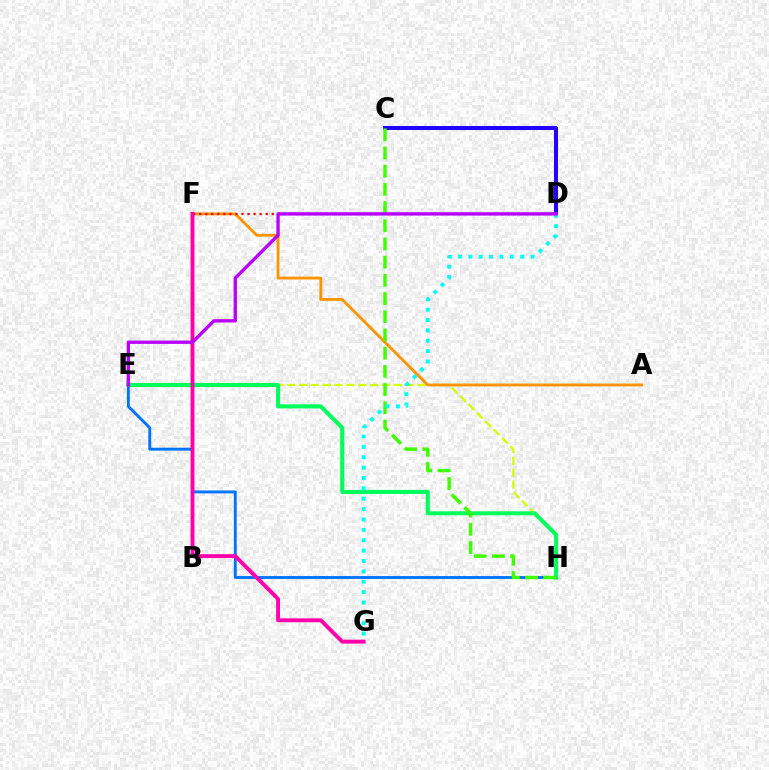{('E', 'H'): [{'color': '#0074ff', 'line_style': 'solid', 'thickness': 2.08}, {'color': '#d1ff00', 'line_style': 'dashed', 'thickness': 1.61}, {'color': '#00ff5c', 'line_style': 'solid', 'thickness': 2.91}], ('C', 'D'): [{'color': '#2500ff', 'line_style': 'solid', 'thickness': 2.89}], ('A', 'F'): [{'color': '#ff9400', 'line_style': 'solid', 'thickness': 2.04}], ('D', 'F'): [{'color': '#ff0000', 'line_style': 'dotted', 'thickness': 1.64}], ('C', 'H'): [{'color': '#3dff00', 'line_style': 'dashed', 'thickness': 2.47}], ('D', 'G'): [{'color': '#00fff6', 'line_style': 'dotted', 'thickness': 2.82}], ('F', 'G'): [{'color': '#ff00ac', 'line_style': 'solid', 'thickness': 2.8}], ('D', 'E'): [{'color': '#b900ff', 'line_style': 'solid', 'thickness': 2.4}]}